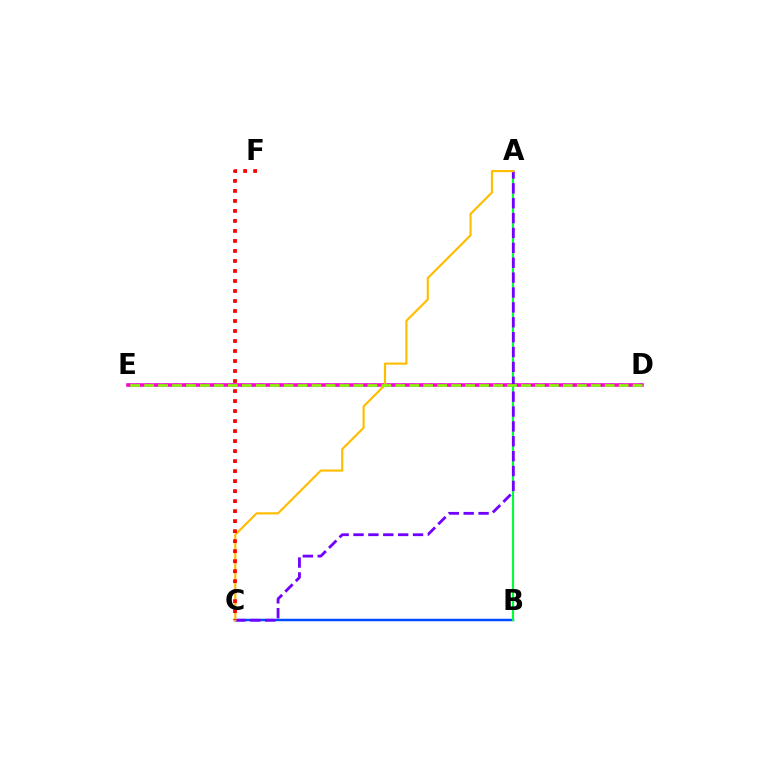{('D', 'E'): [{'color': '#00fff6', 'line_style': 'dotted', 'thickness': 2.57}, {'color': '#ff00cf', 'line_style': 'solid', 'thickness': 2.56}, {'color': '#84ff00', 'line_style': 'dashed', 'thickness': 1.9}], ('B', 'C'): [{'color': '#004bff', 'line_style': 'solid', 'thickness': 1.78}], ('A', 'B'): [{'color': '#00ff39', 'line_style': 'solid', 'thickness': 1.56}], ('A', 'C'): [{'color': '#7200ff', 'line_style': 'dashed', 'thickness': 2.02}, {'color': '#ffbd00', 'line_style': 'solid', 'thickness': 1.56}], ('C', 'F'): [{'color': '#ff0000', 'line_style': 'dotted', 'thickness': 2.72}]}